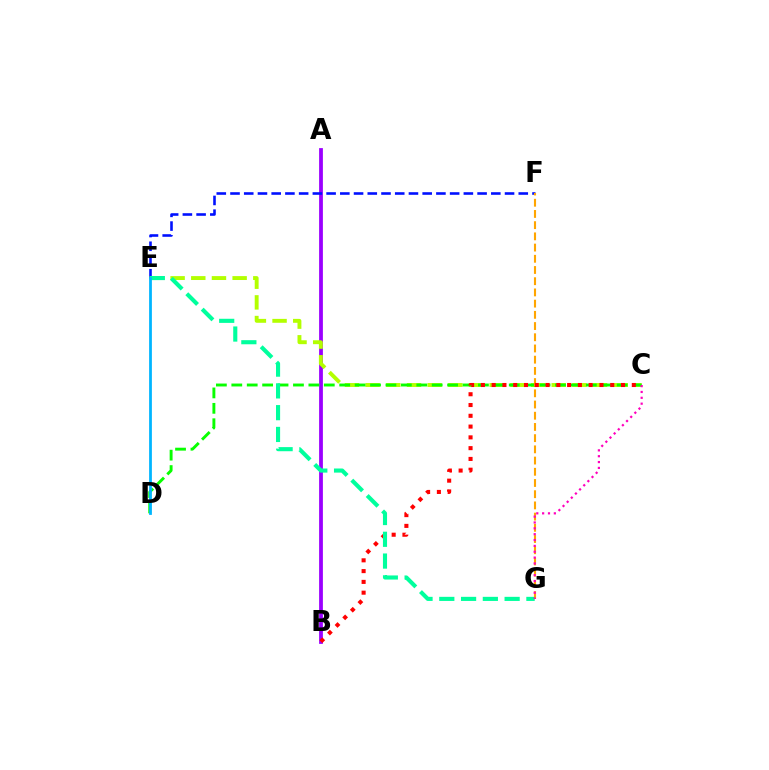{('A', 'B'): [{'color': '#9b00ff', 'line_style': 'solid', 'thickness': 2.72}], ('E', 'F'): [{'color': '#0010ff', 'line_style': 'dashed', 'thickness': 1.86}], ('C', 'E'): [{'color': '#b3ff00', 'line_style': 'dashed', 'thickness': 2.81}], ('C', 'D'): [{'color': '#08ff00', 'line_style': 'dashed', 'thickness': 2.09}], ('F', 'G'): [{'color': '#ffa500', 'line_style': 'dashed', 'thickness': 1.52}], ('B', 'C'): [{'color': '#ff0000', 'line_style': 'dotted', 'thickness': 2.93}], ('E', 'G'): [{'color': '#00ff9d', 'line_style': 'dashed', 'thickness': 2.96}], ('C', 'G'): [{'color': '#ff00bd', 'line_style': 'dotted', 'thickness': 1.59}], ('D', 'E'): [{'color': '#00b5ff', 'line_style': 'solid', 'thickness': 1.99}]}